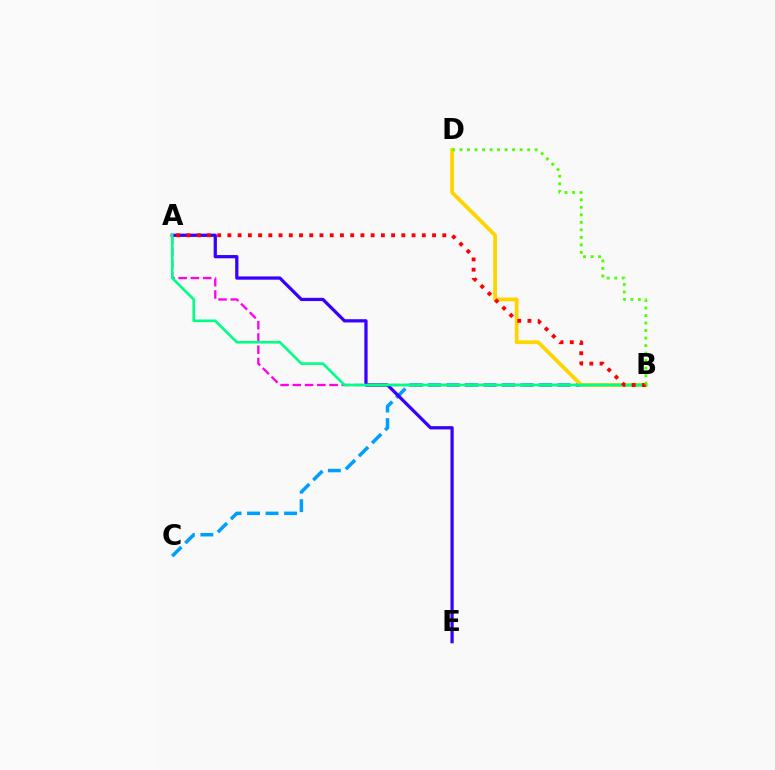{('B', 'C'): [{'color': '#009eff', 'line_style': 'dashed', 'thickness': 2.51}], ('A', 'B'): [{'color': '#ff00ed', 'line_style': 'dashed', 'thickness': 1.66}, {'color': '#00ff86', 'line_style': 'solid', 'thickness': 1.9}, {'color': '#ff0000', 'line_style': 'dotted', 'thickness': 2.78}], ('A', 'E'): [{'color': '#3700ff', 'line_style': 'solid', 'thickness': 2.34}], ('B', 'D'): [{'color': '#ffd500', 'line_style': 'solid', 'thickness': 2.72}, {'color': '#4fff00', 'line_style': 'dotted', 'thickness': 2.04}]}